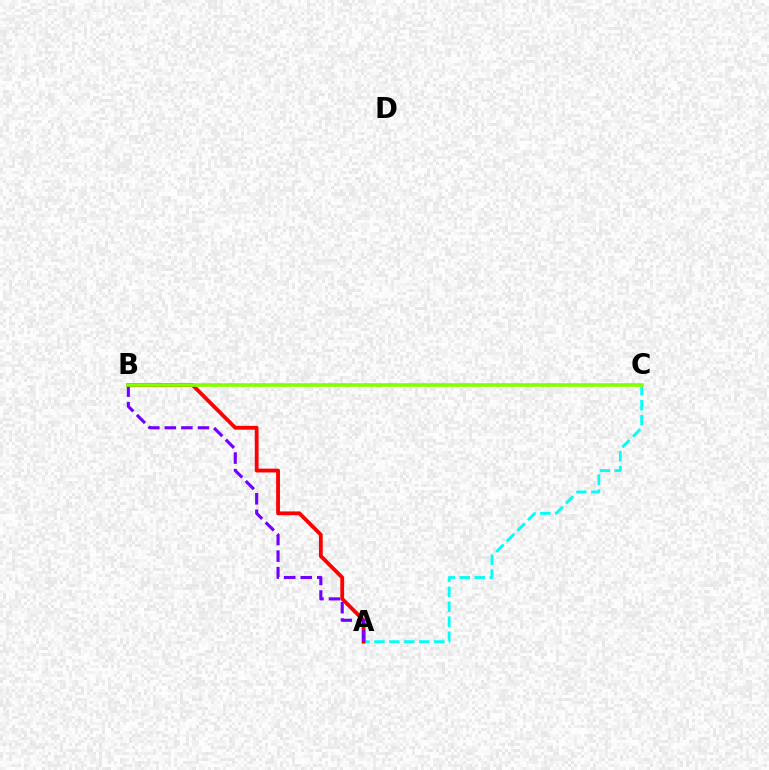{('A', 'C'): [{'color': '#00fff6', 'line_style': 'dashed', 'thickness': 2.03}], ('A', 'B'): [{'color': '#ff0000', 'line_style': 'solid', 'thickness': 2.75}, {'color': '#7200ff', 'line_style': 'dashed', 'thickness': 2.25}], ('B', 'C'): [{'color': '#84ff00', 'line_style': 'solid', 'thickness': 2.61}]}